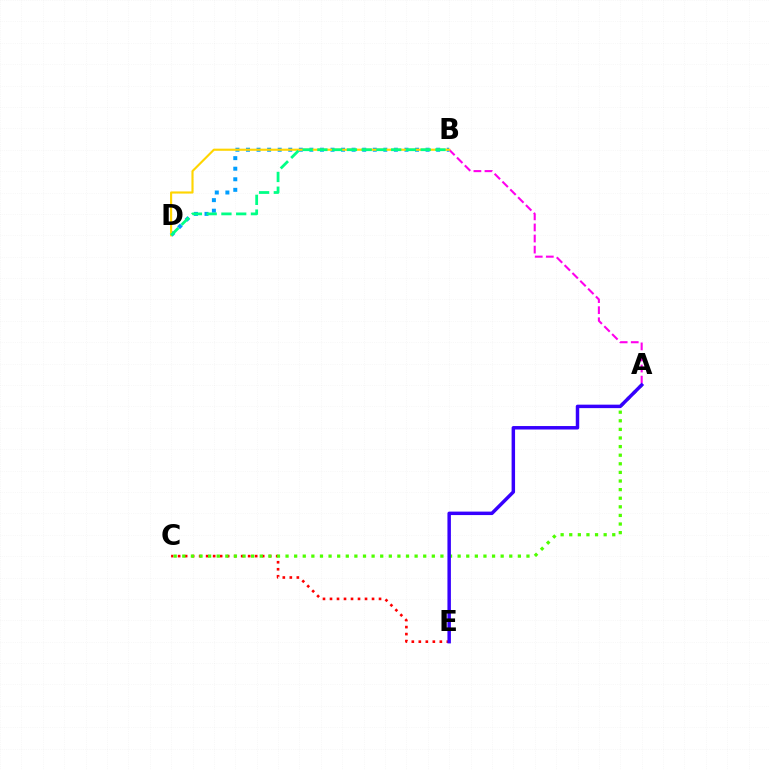{('A', 'B'): [{'color': '#ff00ed', 'line_style': 'dashed', 'thickness': 1.5}], ('C', 'E'): [{'color': '#ff0000', 'line_style': 'dotted', 'thickness': 1.9}], ('B', 'D'): [{'color': '#009eff', 'line_style': 'dotted', 'thickness': 2.87}, {'color': '#ffd500', 'line_style': 'solid', 'thickness': 1.54}, {'color': '#00ff86', 'line_style': 'dashed', 'thickness': 2.01}], ('A', 'C'): [{'color': '#4fff00', 'line_style': 'dotted', 'thickness': 2.34}], ('A', 'E'): [{'color': '#3700ff', 'line_style': 'solid', 'thickness': 2.5}]}